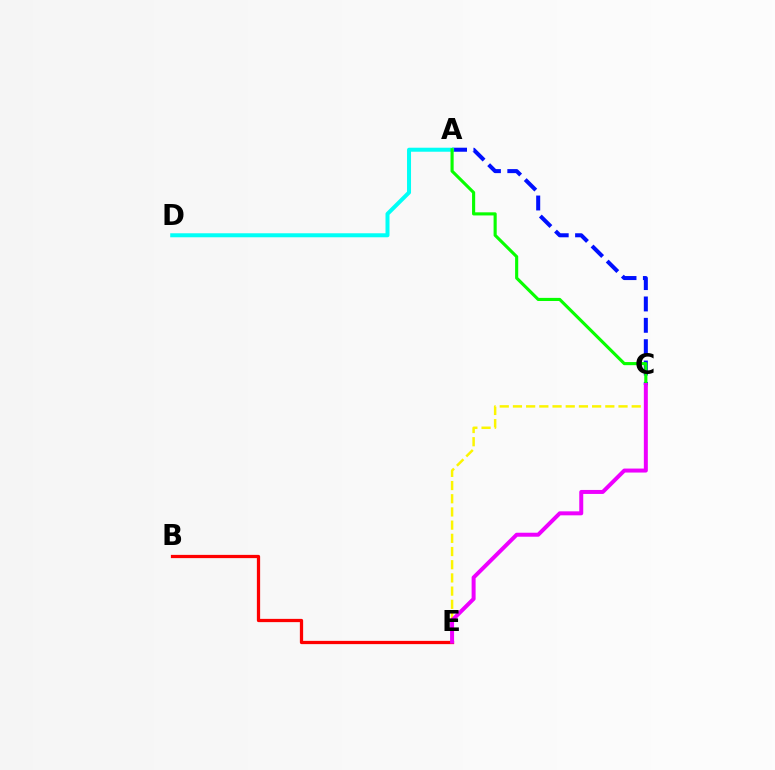{('A', 'C'): [{'color': '#0010ff', 'line_style': 'dashed', 'thickness': 2.9}, {'color': '#08ff00', 'line_style': 'solid', 'thickness': 2.25}], ('A', 'D'): [{'color': '#00fff6', 'line_style': 'solid', 'thickness': 2.88}], ('C', 'E'): [{'color': '#fcf500', 'line_style': 'dashed', 'thickness': 1.79}, {'color': '#ee00ff', 'line_style': 'solid', 'thickness': 2.87}], ('B', 'E'): [{'color': '#ff0000', 'line_style': 'solid', 'thickness': 2.34}]}